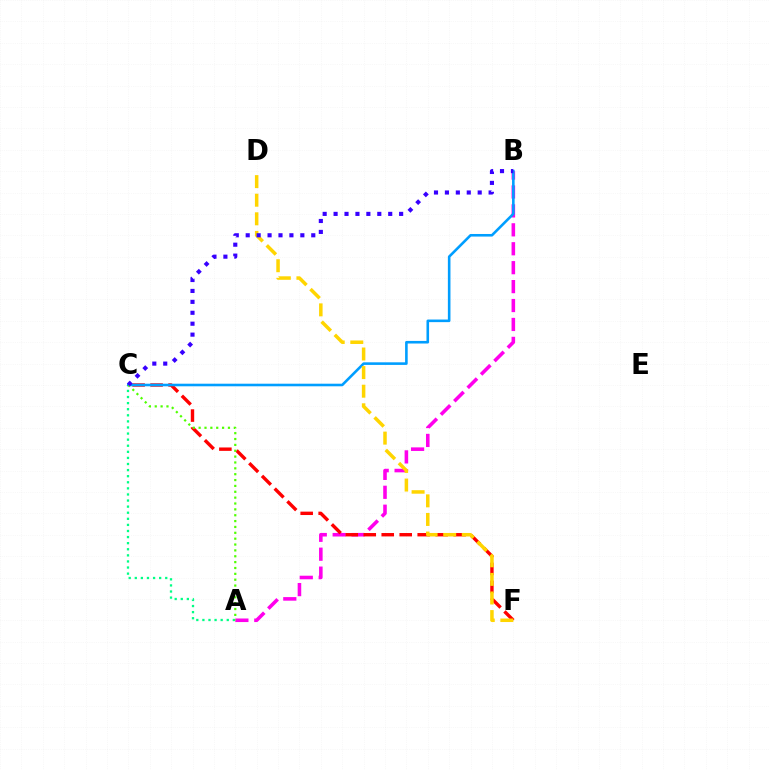{('A', 'C'): [{'color': '#00ff86', 'line_style': 'dotted', 'thickness': 1.65}, {'color': '#4fff00', 'line_style': 'dotted', 'thickness': 1.59}], ('A', 'B'): [{'color': '#ff00ed', 'line_style': 'dashed', 'thickness': 2.57}], ('C', 'F'): [{'color': '#ff0000', 'line_style': 'dashed', 'thickness': 2.44}], ('B', 'C'): [{'color': '#009eff', 'line_style': 'solid', 'thickness': 1.87}, {'color': '#3700ff', 'line_style': 'dotted', 'thickness': 2.97}], ('D', 'F'): [{'color': '#ffd500', 'line_style': 'dashed', 'thickness': 2.53}]}